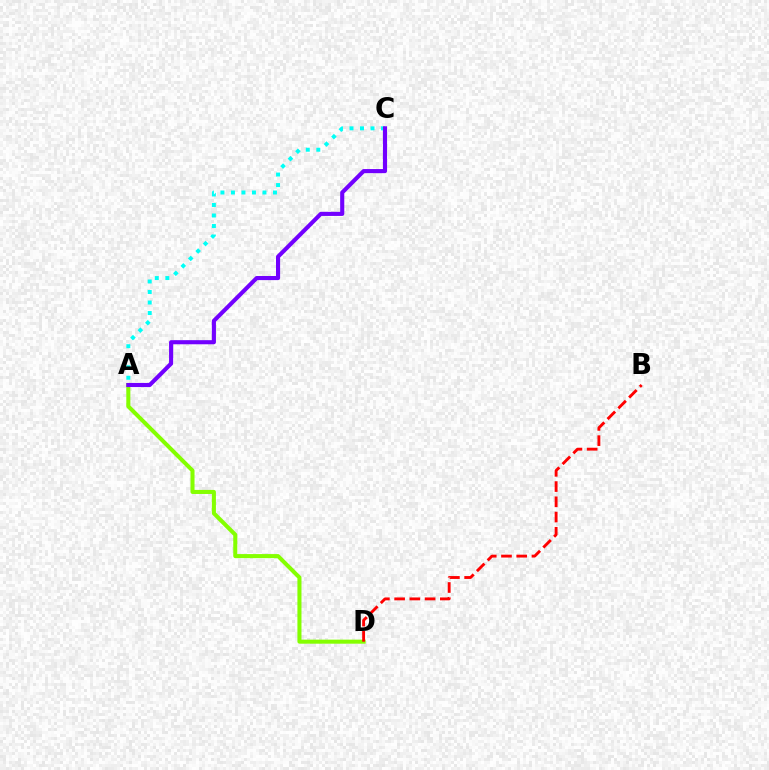{('A', 'C'): [{'color': '#00fff6', 'line_style': 'dotted', 'thickness': 2.86}, {'color': '#7200ff', 'line_style': 'solid', 'thickness': 2.96}], ('A', 'D'): [{'color': '#84ff00', 'line_style': 'solid', 'thickness': 2.92}], ('B', 'D'): [{'color': '#ff0000', 'line_style': 'dashed', 'thickness': 2.07}]}